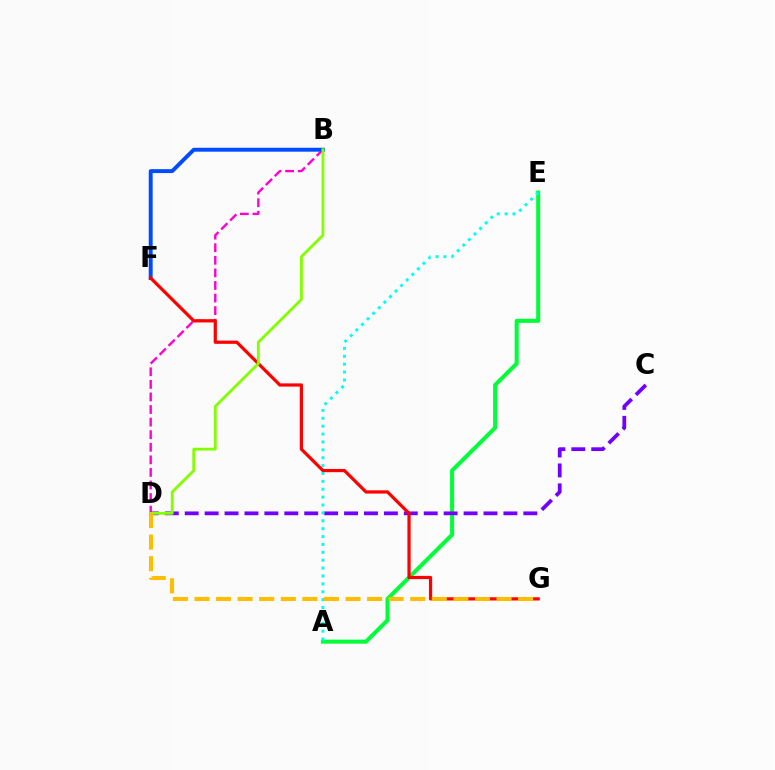{('A', 'E'): [{'color': '#00ff39', 'line_style': 'solid', 'thickness': 2.9}, {'color': '#00fff6', 'line_style': 'dotted', 'thickness': 2.14}], ('B', 'D'): [{'color': '#ff00cf', 'line_style': 'dashed', 'thickness': 1.71}, {'color': '#84ff00', 'line_style': 'solid', 'thickness': 2.05}], ('B', 'F'): [{'color': '#004bff', 'line_style': 'solid', 'thickness': 2.82}], ('C', 'D'): [{'color': '#7200ff', 'line_style': 'dashed', 'thickness': 2.71}], ('F', 'G'): [{'color': '#ff0000', 'line_style': 'solid', 'thickness': 2.32}], ('D', 'G'): [{'color': '#ffbd00', 'line_style': 'dashed', 'thickness': 2.93}]}